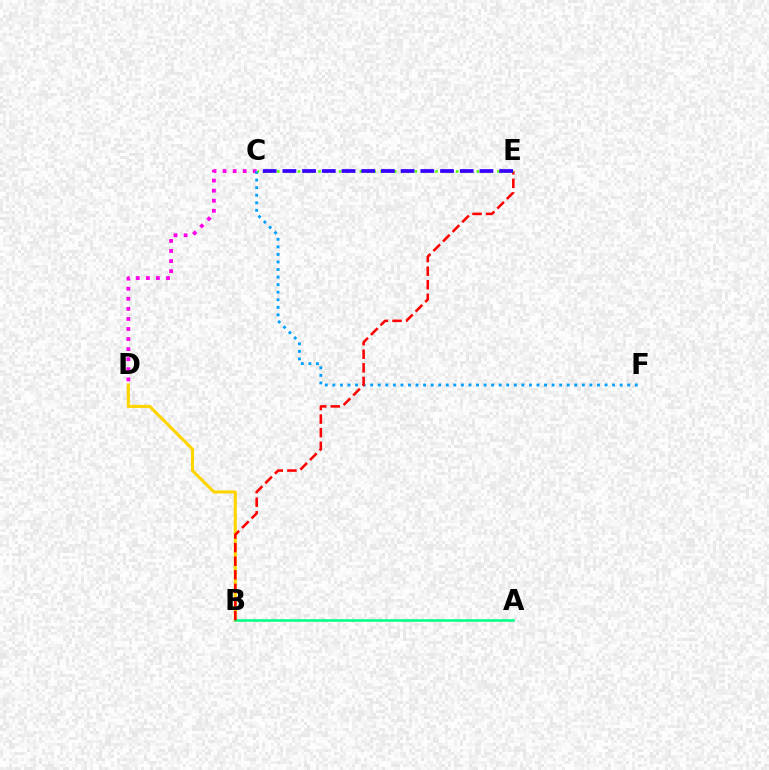{('B', 'D'): [{'color': '#ffd500', 'line_style': 'solid', 'thickness': 2.22}], ('A', 'B'): [{'color': '#00ff86', 'line_style': 'solid', 'thickness': 1.84}], ('C', 'D'): [{'color': '#ff00ed', 'line_style': 'dotted', 'thickness': 2.74}], ('C', 'F'): [{'color': '#009eff', 'line_style': 'dotted', 'thickness': 2.05}], ('B', 'E'): [{'color': '#ff0000', 'line_style': 'dashed', 'thickness': 1.84}], ('C', 'E'): [{'color': '#4fff00', 'line_style': 'dotted', 'thickness': 1.87}, {'color': '#3700ff', 'line_style': 'dashed', 'thickness': 2.68}]}